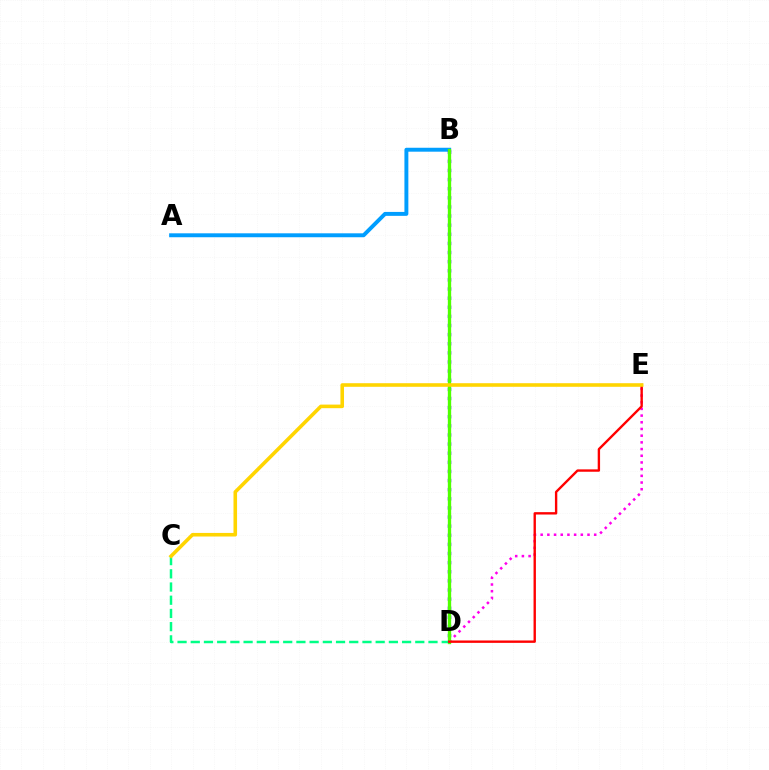{('A', 'B'): [{'color': '#009eff', 'line_style': 'solid', 'thickness': 2.83}], ('B', 'D'): [{'color': '#3700ff', 'line_style': 'dotted', 'thickness': 2.48}, {'color': '#4fff00', 'line_style': 'solid', 'thickness': 2.4}], ('D', 'E'): [{'color': '#ff00ed', 'line_style': 'dotted', 'thickness': 1.82}, {'color': '#ff0000', 'line_style': 'solid', 'thickness': 1.71}], ('C', 'D'): [{'color': '#00ff86', 'line_style': 'dashed', 'thickness': 1.79}], ('C', 'E'): [{'color': '#ffd500', 'line_style': 'solid', 'thickness': 2.58}]}